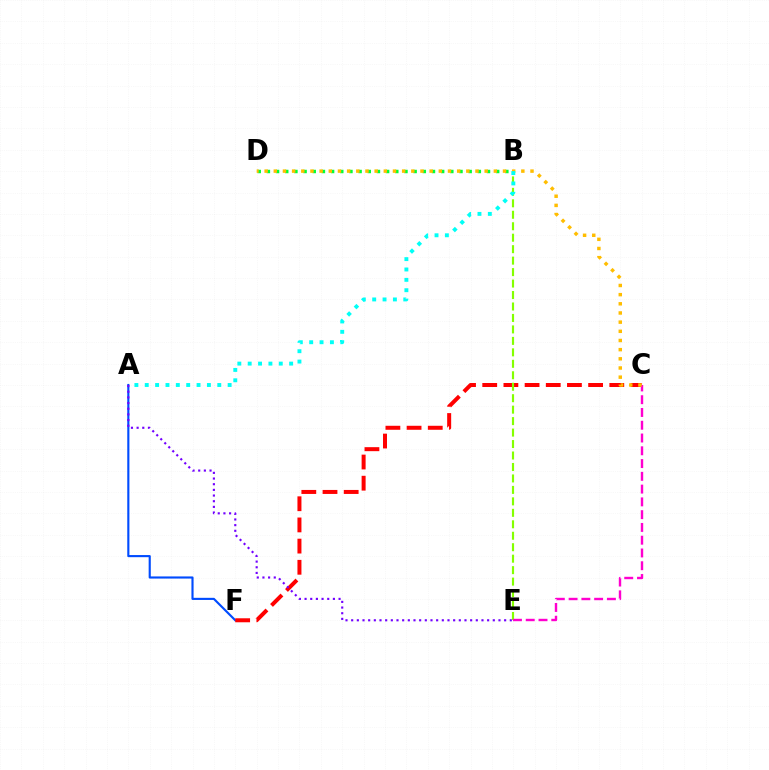{('A', 'F'): [{'color': '#004bff', 'line_style': 'solid', 'thickness': 1.54}], ('B', 'D'): [{'color': '#00ff39', 'line_style': 'dotted', 'thickness': 2.49}], ('C', 'F'): [{'color': '#ff0000', 'line_style': 'dashed', 'thickness': 2.88}], ('A', 'E'): [{'color': '#7200ff', 'line_style': 'dotted', 'thickness': 1.54}], ('B', 'E'): [{'color': '#84ff00', 'line_style': 'dashed', 'thickness': 1.56}], ('C', 'E'): [{'color': '#ff00cf', 'line_style': 'dashed', 'thickness': 1.74}], ('C', 'D'): [{'color': '#ffbd00', 'line_style': 'dotted', 'thickness': 2.49}], ('A', 'B'): [{'color': '#00fff6', 'line_style': 'dotted', 'thickness': 2.82}]}